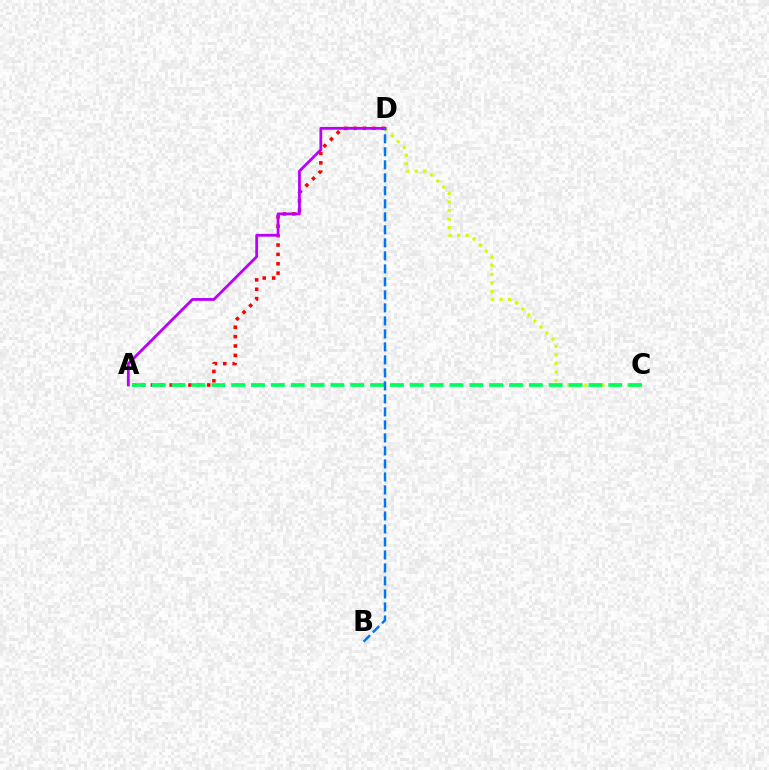{('C', 'D'): [{'color': '#d1ff00', 'line_style': 'dotted', 'thickness': 2.32}], ('A', 'D'): [{'color': '#ff0000', 'line_style': 'dotted', 'thickness': 2.55}, {'color': '#b900ff', 'line_style': 'solid', 'thickness': 2.01}], ('A', 'C'): [{'color': '#00ff5c', 'line_style': 'dashed', 'thickness': 2.7}], ('B', 'D'): [{'color': '#0074ff', 'line_style': 'dashed', 'thickness': 1.77}]}